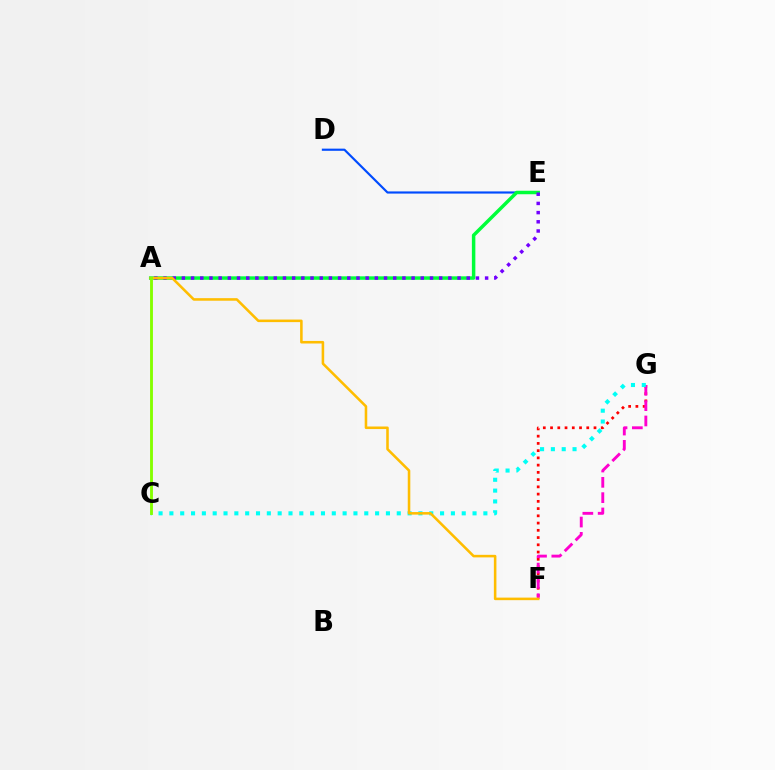{('F', 'G'): [{'color': '#ff0000', 'line_style': 'dotted', 'thickness': 1.97}, {'color': '#ff00cf', 'line_style': 'dashed', 'thickness': 2.08}], ('C', 'G'): [{'color': '#00fff6', 'line_style': 'dotted', 'thickness': 2.94}], ('D', 'E'): [{'color': '#004bff', 'line_style': 'solid', 'thickness': 1.56}], ('A', 'E'): [{'color': '#00ff39', 'line_style': 'solid', 'thickness': 2.5}, {'color': '#7200ff', 'line_style': 'dotted', 'thickness': 2.5}], ('A', 'F'): [{'color': '#ffbd00', 'line_style': 'solid', 'thickness': 1.84}], ('A', 'C'): [{'color': '#84ff00', 'line_style': 'solid', 'thickness': 2.07}]}